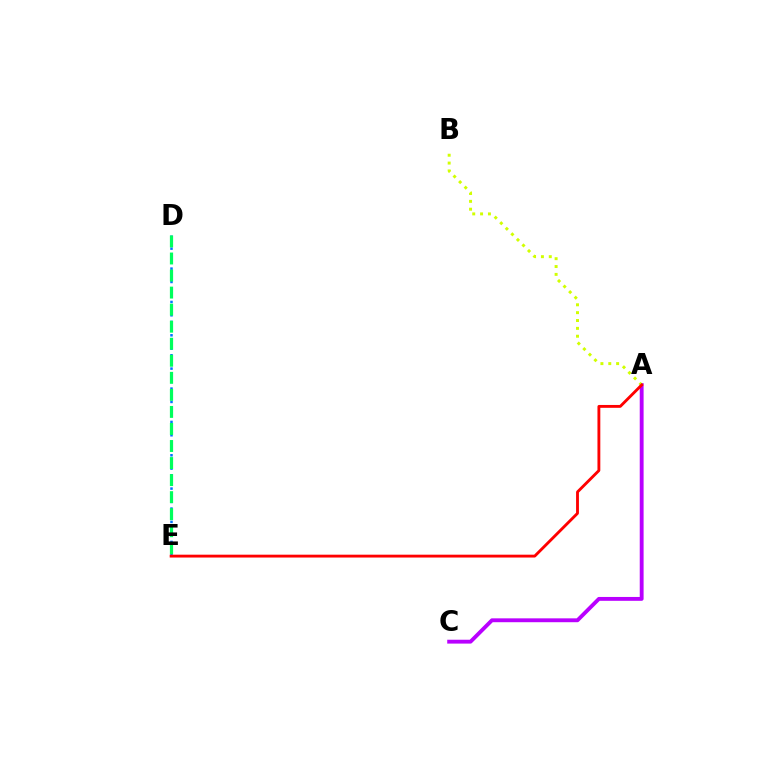{('A', 'C'): [{'color': '#b900ff', 'line_style': 'solid', 'thickness': 2.78}], ('D', 'E'): [{'color': '#0074ff', 'line_style': 'dotted', 'thickness': 1.81}, {'color': '#00ff5c', 'line_style': 'dashed', 'thickness': 2.32}], ('A', 'B'): [{'color': '#d1ff00', 'line_style': 'dotted', 'thickness': 2.13}], ('A', 'E'): [{'color': '#ff0000', 'line_style': 'solid', 'thickness': 2.05}]}